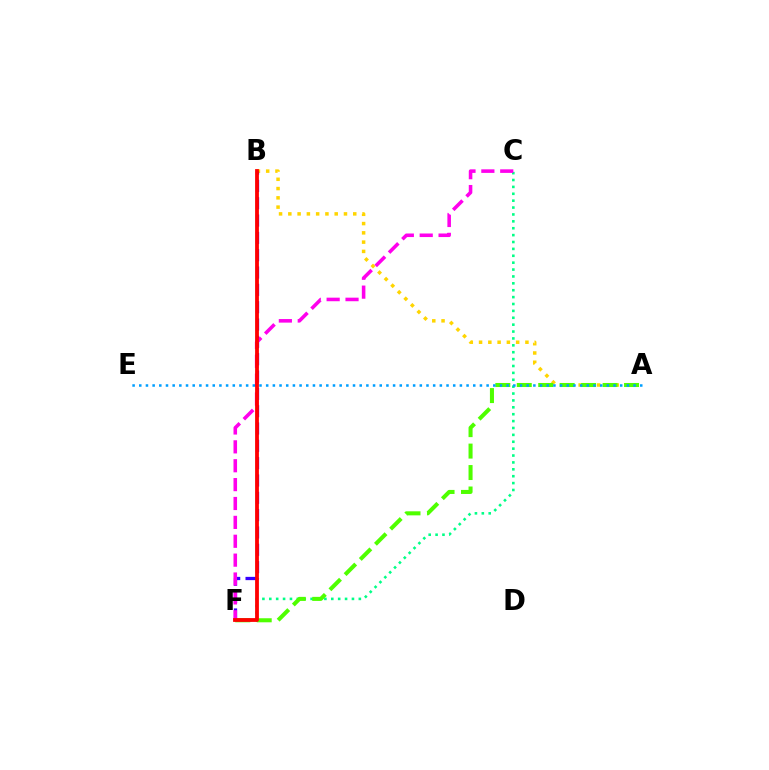{('A', 'B'): [{'color': '#ffd500', 'line_style': 'dotted', 'thickness': 2.52}], ('B', 'F'): [{'color': '#3700ff', 'line_style': 'dashed', 'thickness': 2.35}, {'color': '#ff0000', 'line_style': 'solid', 'thickness': 2.74}], ('C', 'F'): [{'color': '#00ff86', 'line_style': 'dotted', 'thickness': 1.87}, {'color': '#ff00ed', 'line_style': 'dashed', 'thickness': 2.57}], ('A', 'F'): [{'color': '#4fff00', 'line_style': 'dashed', 'thickness': 2.91}], ('A', 'E'): [{'color': '#009eff', 'line_style': 'dotted', 'thickness': 1.81}]}